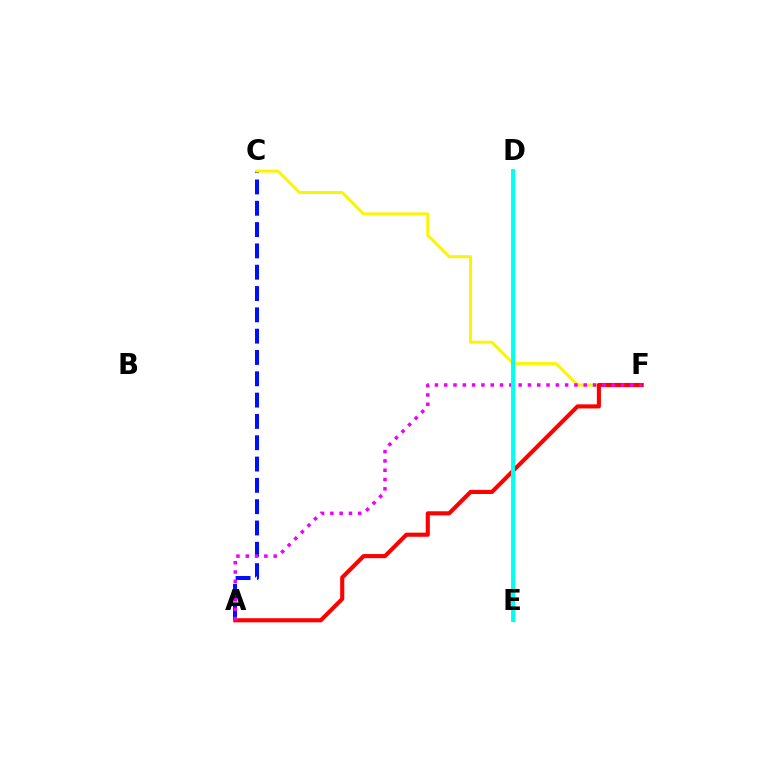{('D', 'E'): [{'color': '#08ff00', 'line_style': 'solid', 'thickness': 2.31}, {'color': '#00fff6', 'line_style': 'solid', 'thickness': 2.81}], ('A', 'C'): [{'color': '#0010ff', 'line_style': 'dashed', 'thickness': 2.9}], ('C', 'F'): [{'color': '#fcf500', 'line_style': 'solid', 'thickness': 2.14}], ('A', 'F'): [{'color': '#ff0000', 'line_style': 'solid', 'thickness': 2.96}, {'color': '#ee00ff', 'line_style': 'dotted', 'thickness': 2.53}]}